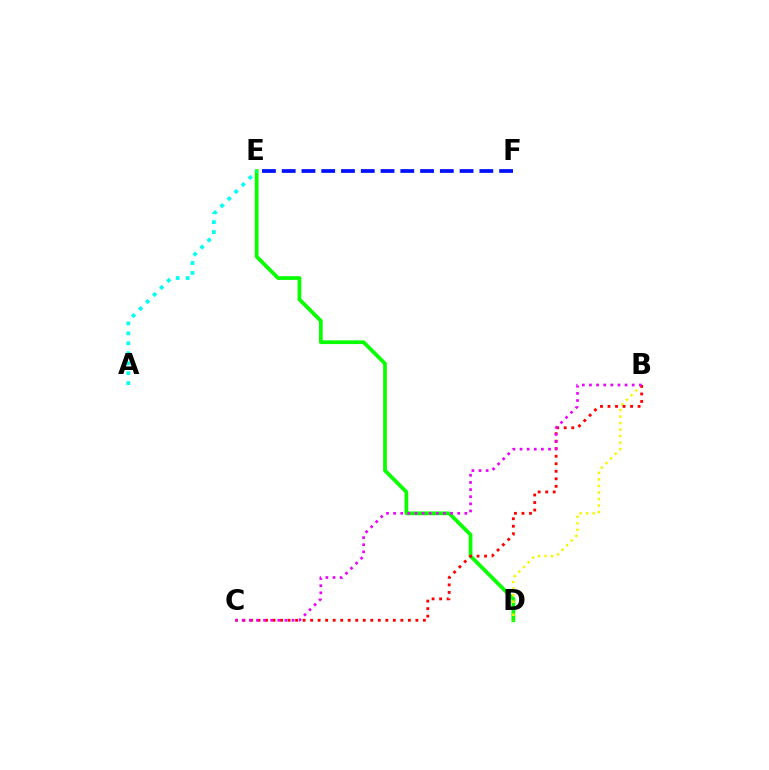{('E', 'F'): [{'color': '#0010ff', 'line_style': 'dashed', 'thickness': 2.68}], ('D', 'E'): [{'color': '#08ff00', 'line_style': 'solid', 'thickness': 2.69}], ('B', 'D'): [{'color': '#fcf500', 'line_style': 'dotted', 'thickness': 1.77}], ('B', 'C'): [{'color': '#ff0000', 'line_style': 'dotted', 'thickness': 2.04}, {'color': '#ee00ff', 'line_style': 'dotted', 'thickness': 1.94}], ('A', 'E'): [{'color': '#00fff6', 'line_style': 'dotted', 'thickness': 2.7}]}